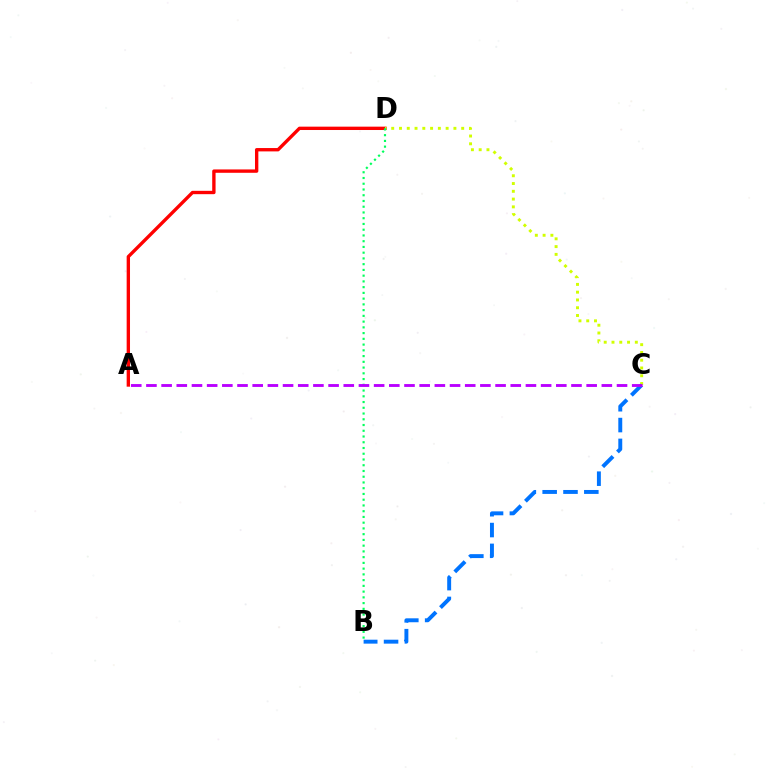{('A', 'D'): [{'color': '#ff0000', 'line_style': 'solid', 'thickness': 2.41}], ('C', 'D'): [{'color': '#d1ff00', 'line_style': 'dotted', 'thickness': 2.11}], ('B', 'D'): [{'color': '#00ff5c', 'line_style': 'dotted', 'thickness': 1.56}], ('B', 'C'): [{'color': '#0074ff', 'line_style': 'dashed', 'thickness': 2.83}], ('A', 'C'): [{'color': '#b900ff', 'line_style': 'dashed', 'thickness': 2.06}]}